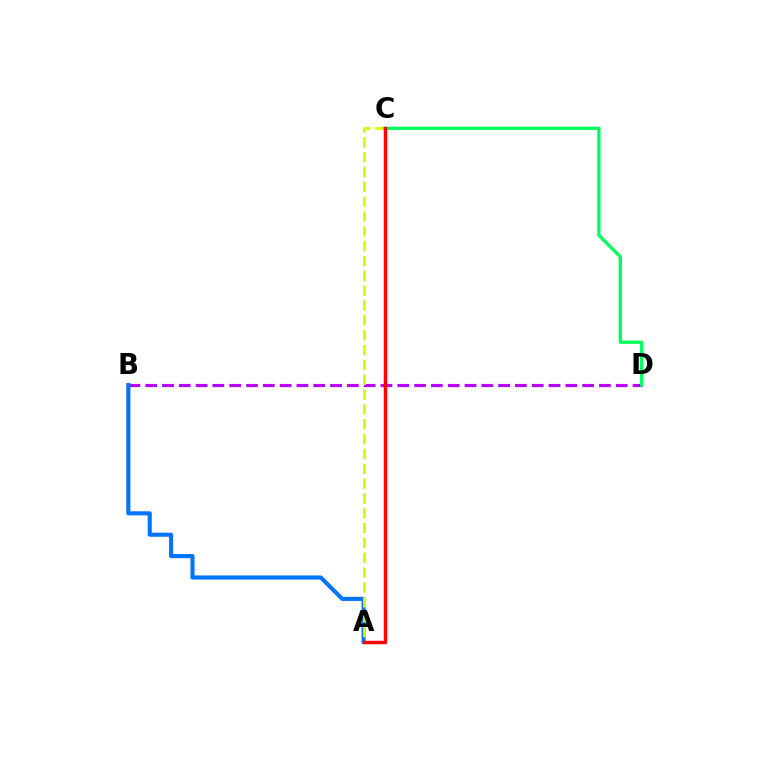{('B', 'D'): [{'color': '#b900ff', 'line_style': 'dashed', 'thickness': 2.28}], ('A', 'B'): [{'color': '#0074ff', 'line_style': 'solid', 'thickness': 2.95}], ('A', 'C'): [{'color': '#d1ff00', 'line_style': 'dashed', 'thickness': 2.02}, {'color': '#ff0000', 'line_style': 'solid', 'thickness': 2.5}], ('C', 'D'): [{'color': '#00ff5c', 'line_style': 'solid', 'thickness': 2.37}]}